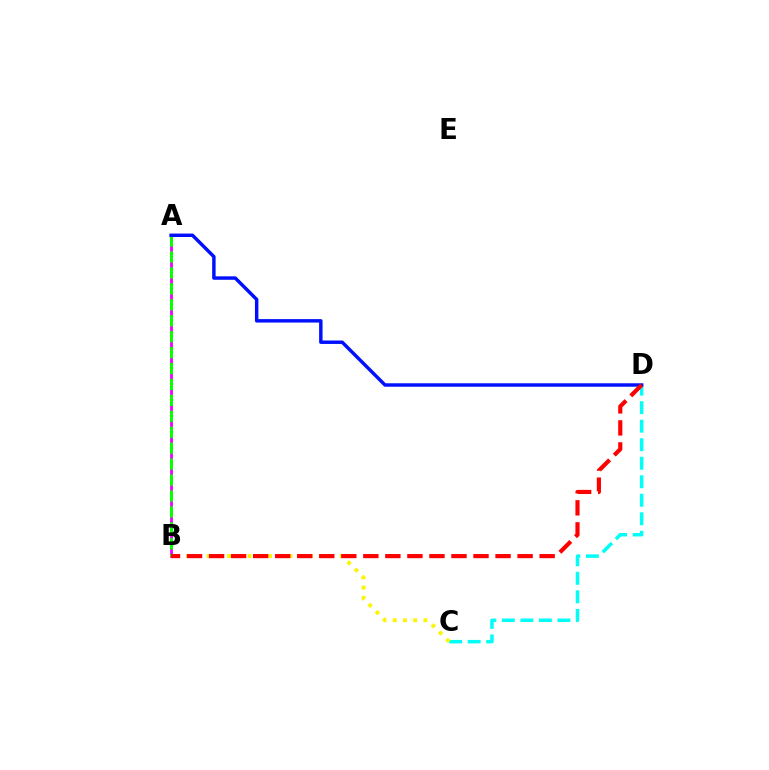{('C', 'D'): [{'color': '#00fff6', 'line_style': 'dashed', 'thickness': 2.52}], ('A', 'B'): [{'color': '#ee00ff', 'line_style': 'solid', 'thickness': 2.0}, {'color': '#08ff00', 'line_style': 'dashed', 'thickness': 2.16}], ('B', 'C'): [{'color': '#fcf500', 'line_style': 'dotted', 'thickness': 2.78}], ('A', 'D'): [{'color': '#0010ff', 'line_style': 'solid', 'thickness': 2.48}], ('B', 'D'): [{'color': '#ff0000', 'line_style': 'dashed', 'thickness': 2.99}]}